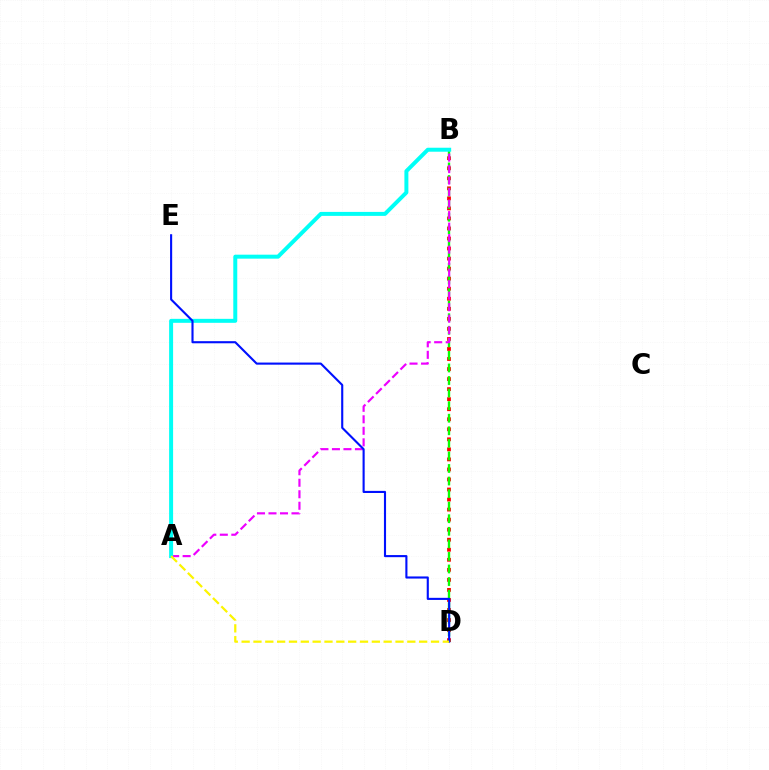{('B', 'D'): [{'color': '#ff0000', 'line_style': 'dotted', 'thickness': 2.73}, {'color': '#08ff00', 'line_style': 'dashed', 'thickness': 1.71}], ('A', 'B'): [{'color': '#ee00ff', 'line_style': 'dashed', 'thickness': 1.56}, {'color': '#00fff6', 'line_style': 'solid', 'thickness': 2.86}], ('D', 'E'): [{'color': '#0010ff', 'line_style': 'solid', 'thickness': 1.52}], ('A', 'D'): [{'color': '#fcf500', 'line_style': 'dashed', 'thickness': 1.61}]}